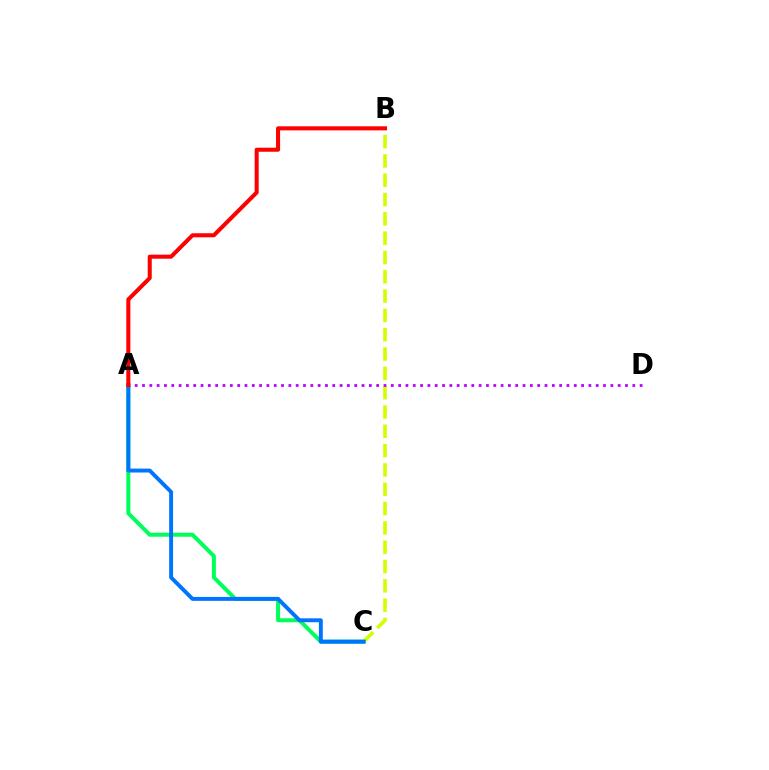{('B', 'C'): [{'color': '#d1ff00', 'line_style': 'dashed', 'thickness': 2.62}], ('A', 'D'): [{'color': '#b900ff', 'line_style': 'dotted', 'thickness': 1.99}], ('A', 'C'): [{'color': '#00ff5c', 'line_style': 'solid', 'thickness': 2.87}, {'color': '#0074ff', 'line_style': 'solid', 'thickness': 2.82}], ('A', 'B'): [{'color': '#ff0000', 'line_style': 'solid', 'thickness': 2.91}]}